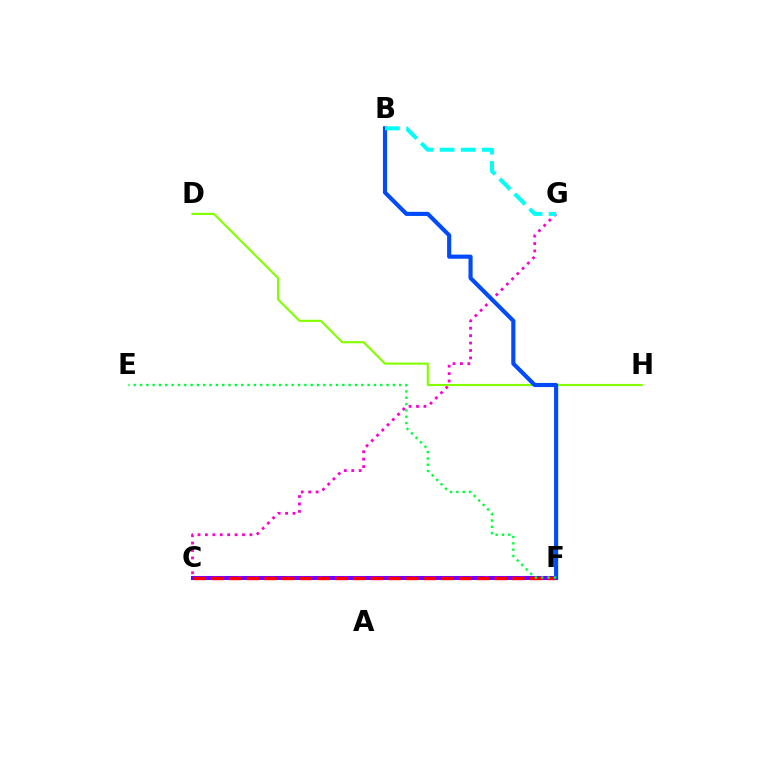{('C', 'F'): [{'color': '#ffbd00', 'line_style': 'solid', 'thickness': 1.67}, {'color': '#7200ff', 'line_style': 'solid', 'thickness': 2.92}, {'color': '#ff0000', 'line_style': 'dashed', 'thickness': 2.41}], ('C', 'G'): [{'color': '#ff00cf', 'line_style': 'dotted', 'thickness': 2.02}], ('D', 'H'): [{'color': '#84ff00', 'line_style': 'solid', 'thickness': 1.55}], ('B', 'F'): [{'color': '#004bff', 'line_style': 'solid', 'thickness': 2.97}], ('E', 'F'): [{'color': '#00ff39', 'line_style': 'dotted', 'thickness': 1.72}], ('B', 'G'): [{'color': '#00fff6', 'line_style': 'dashed', 'thickness': 2.88}]}